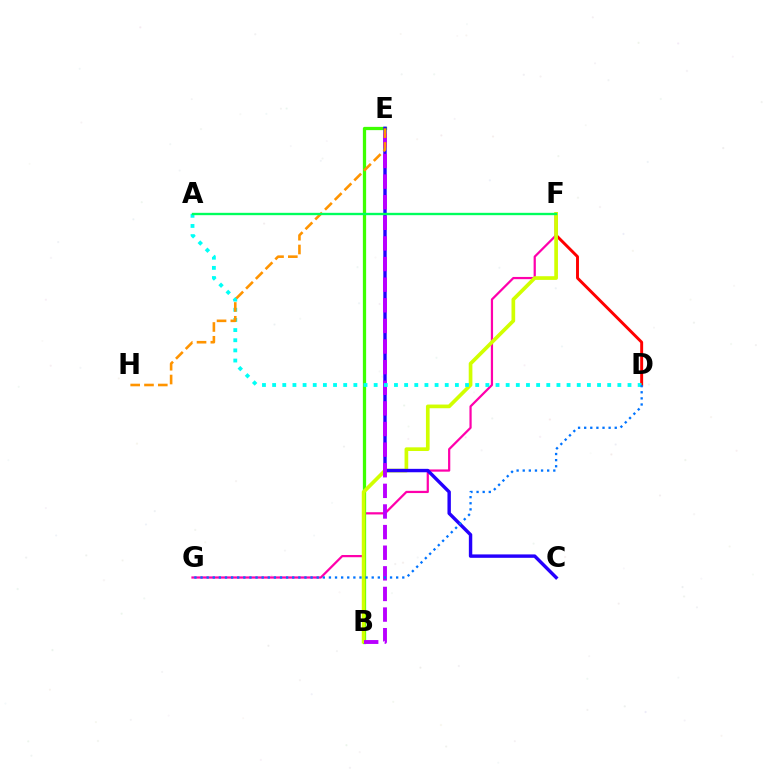{('F', 'G'): [{'color': '#ff00ac', 'line_style': 'solid', 'thickness': 1.6}], ('D', 'F'): [{'color': '#ff0000', 'line_style': 'solid', 'thickness': 2.11}], ('B', 'E'): [{'color': '#3dff00', 'line_style': 'solid', 'thickness': 2.35}, {'color': '#b900ff', 'line_style': 'dashed', 'thickness': 2.8}], ('B', 'F'): [{'color': '#d1ff00', 'line_style': 'solid', 'thickness': 2.65}], ('C', 'E'): [{'color': '#2500ff', 'line_style': 'solid', 'thickness': 2.46}], ('A', 'D'): [{'color': '#00fff6', 'line_style': 'dotted', 'thickness': 2.76}], ('E', 'H'): [{'color': '#ff9400', 'line_style': 'dashed', 'thickness': 1.87}], ('D', 'G'): [{'color': '#0074ff', 'line_style': 'dotted', 'thickness': 1.66}], ('A', 'F'): [{'color': '#00ff5c', 'line_style': 'solid', 'thickness': 1.69}]}